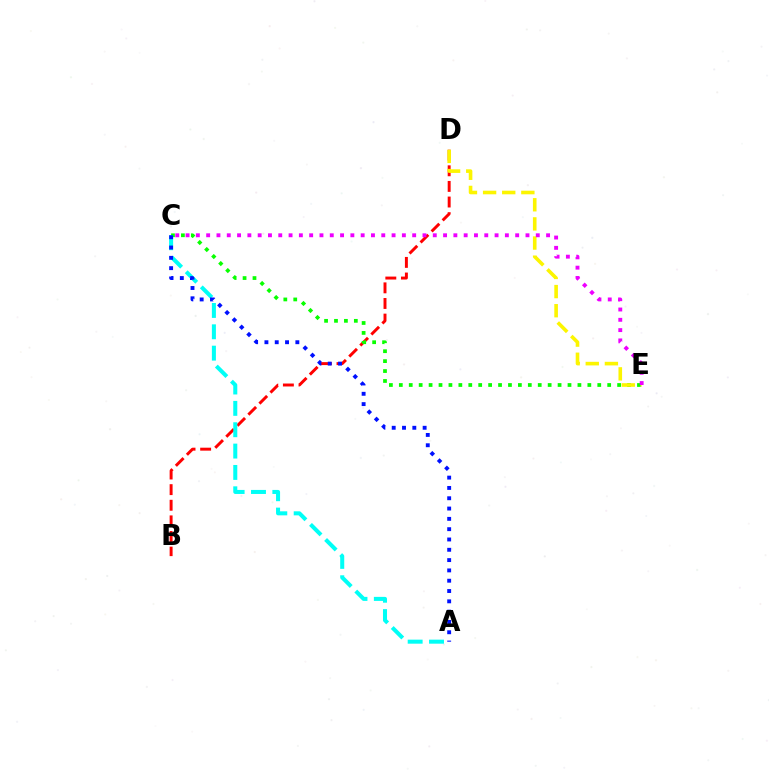{('B', 'D'): [{'color': '#ff0000', 'line_style': 'dashed', 'thickness': 2.12}], ('C', 'E'): [{'color': '#08ff00', 'line_style': 'dotted', 'thickness': 2.7}, {'color': '#ee00ff', 'line_style': 'dotted', 'thickness': 2.8}], ('D', 'E'): [{'color': '#fcf500', 'line_style': 'dashed', 'thickness': 2.6}], ('A', 'C'): [{'color': '#00fff6', 'line_style': 'dashed', 'thickness': 2.9}, {'color': '#0010ff', 'line_style': 'dotted', 'thickness': 2.8}]}